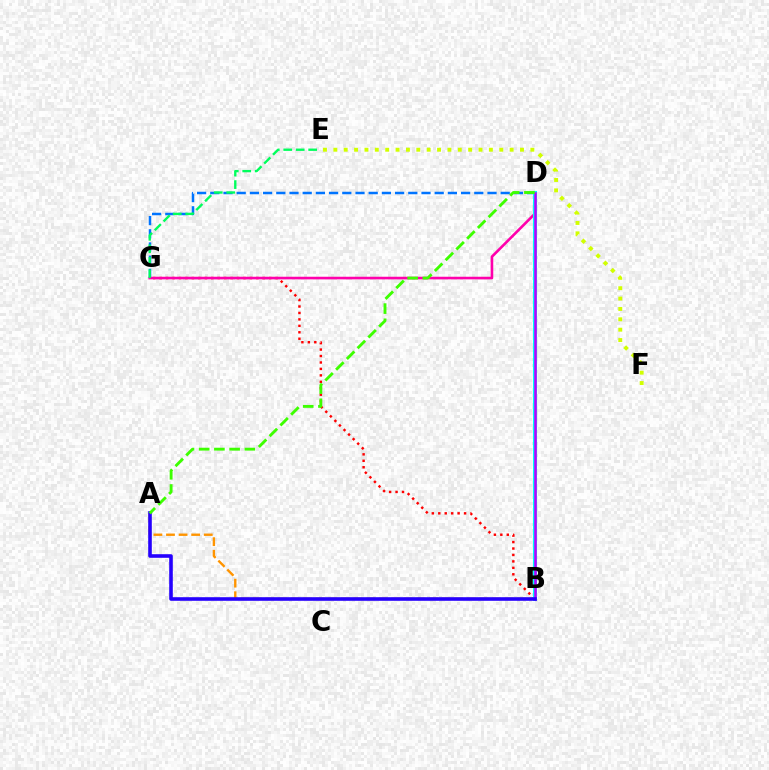{('D', 'G'): [{'color': '#0074ff', 'line_style': 'dashed', 'thickness': 1.79}, {'color': '#ff00ac', 'line_style': 'solid', 'thickness': 1.89}], ('B', 'G'): [{'color': '#ff0000', 'line_style': 'dotted', 'thickness': 1.75}], ('A', 'B'): [{'color': '#ff9400', 'line_style': 'dashed', 'thickness': 1.71}, {'color': '#2500ff', 'line_style': 'solid', 'thickness': 2.59}], ('B', 'D'): [{'color': '#00fff6', 'line_style': 'solid', 'thickness': 2.94}, {'color': '#b900ff', 'line_style': 'solid', 'thickness': 1.82}], ('E', 'F'): [{'color': '#d1ff00', 'line_style': 'dotted', 'thickness': 2.82}], ('E', 'G'): [{'color': '#00ff5c', 'line_style': 'dashed', 'thickness': 1.69}], ('A', 'D'): [{'color': '#3dff00', 'line_style': 'dashed', 'thickness': 2.07}]}